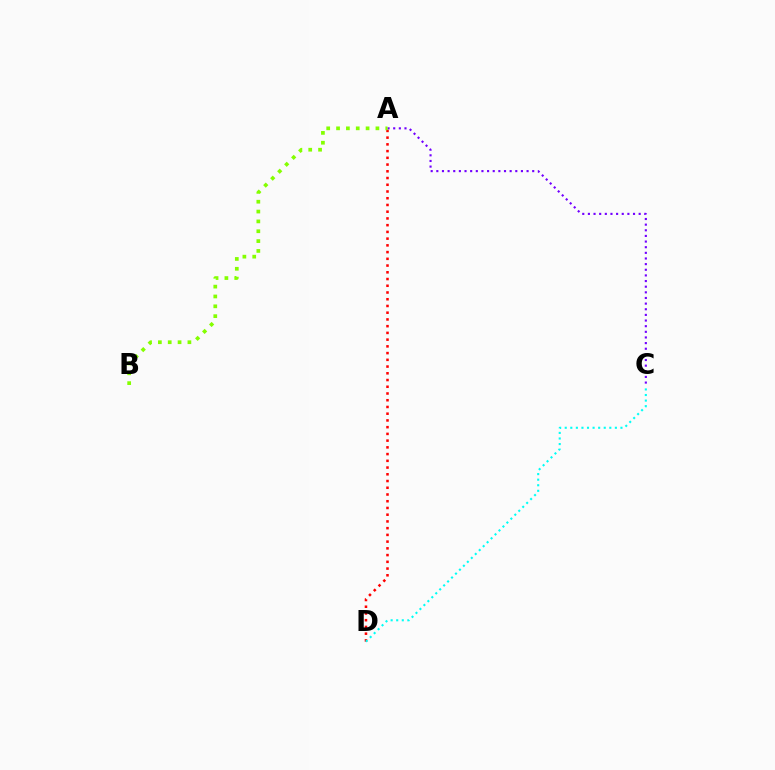{('A', 'D'): [{'color': '#ff0000', 'line_style': 'dotted', 'thickness': 1.83}], ('A', 'C'): [{'color': '#7200ff', 'line_style': 'dotted', 'thickness': 1.53}], ('C', 'D'): [{'color': '#00fff6', 'line_style': 'dotted', 'thickness': 1.51}], ('A', 'B'): [{'color': '#84ff00', 'line_style': 'dotted', 'thickness': 2.67}]}